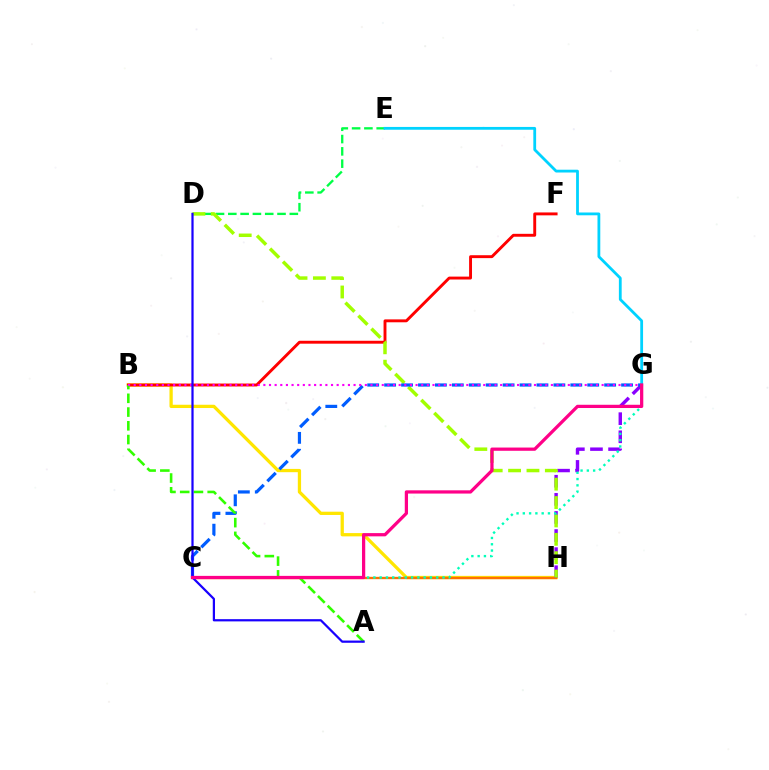{('B', 'H'): [{'color': '#ffe600', 'line_style': 'solid', 'thickness': 2.36}], ('D', 'E'): [{'color': '#00ff45', 'line_style': 'dashed', 'thickness': 1.67}], ('C', 'H'): [{'color': '#ff7000', 'line_style': 'solid', 'thickness': 1.69}], ('G', 'H'): [{'color': '#8a00ff', 'line_style': 'dashed', 'thickness': 2.46}], ('B', 'F'): [{'color': '#ff0000', 'line_style': 'solid', 'thickness': 2.09}], ('D', 'H'): [{'color': '#a2ff00', 'line_style': 'dashed', 'thickness': 2.5}], ('C', 'G'): [{'color': '#005dff', 'line_style': 'dashed', 'thickness': 2.3}, {'color': '#00ffbb', 'line_style': 'dotted', 'thickness': 1.71}, {'color': '#ff0088', 'line_style': 'solid', 'thickness': 2.33}], ('A', 'B'): [{'color': '#31ff00', 'line_style': 'dashed', 'thickness': 1.87}], ('B', 'G'): [{'color': '#fa00f9', 'line_style': 'dotted', 'thickness': 1.53}], ('A', 'D'): [{'color': '#1900ff', 'line_style': 'solid', 'thickness': 1.6}], ('E', 'G'): [{'color': '#00d3ff', 'line_style': 'solid', 'thickness': 2.01}]}